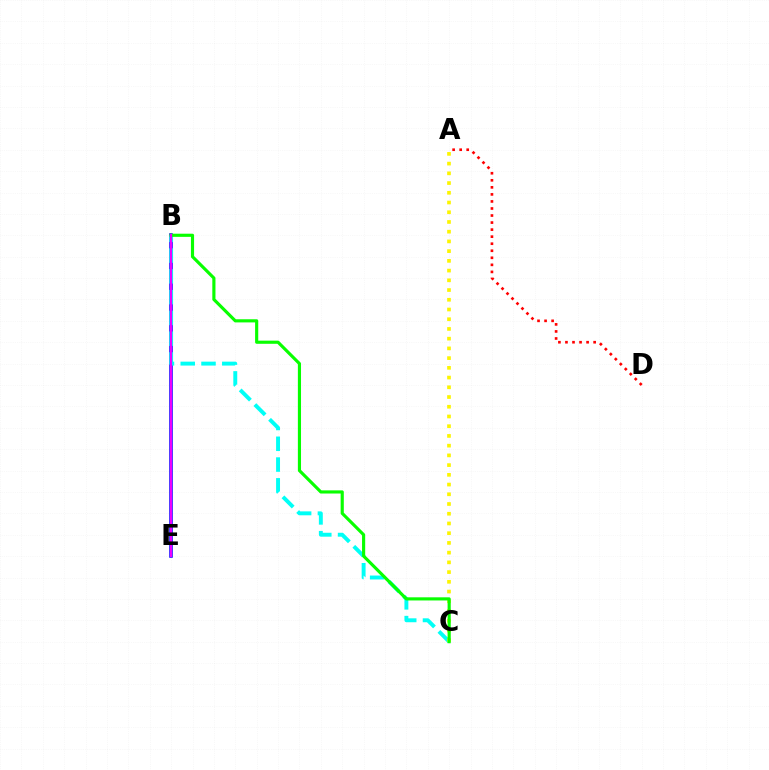{('B', 'E'): [{'color': '#0010ff', 'line_style': 'solid', 'thickness': 2.56}, {'color': '#ee00ff', 'line_style': 'solid', 'thickness': 1.65}], ('B', 'C'): [{'color': '#00fff6', 'line_style': 'dashed', 'thickness': 2.82}, {'color': '#08ff00', 'line_style': 'solid', 'thickness': 2.27}], ('A', 'D'): [{'color': '#ff0000', 'line_style': 'dotted', 'thickness': 1.91}], ('A', 'C'): [{'color': '#fcf500', 'line_style': 'dotted', 'thickness': 2.64}]}